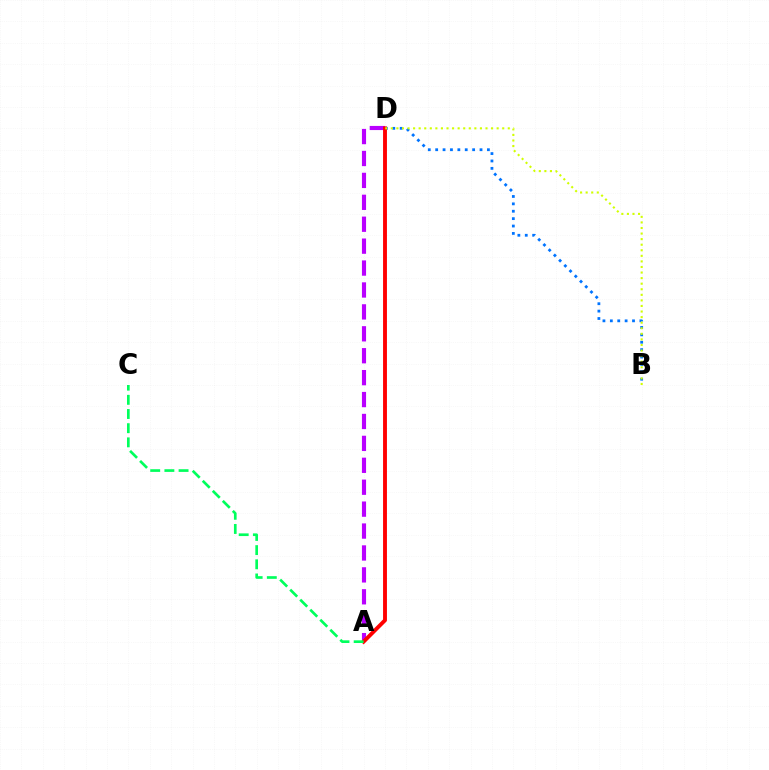{('B', 'D'): [{'color': '#0074ff', 'line_style': 'dotted', 'thickness': 2.01}, {'color': '#d1ff00', 'line_style': 'dotted', 'thickness': 1.51}], ('A', 'D'): [{'color': '#b900ff', 'line_style': 'dashed', 'thickness': 2.98}, {'color': '#ff0000', 'line_style': 'solid', 'thickness': 2.8}], ('A', 'C'): [{'color': '#00ff5c', 'line_style': 'dashed', 'thickness': 1.93}]}